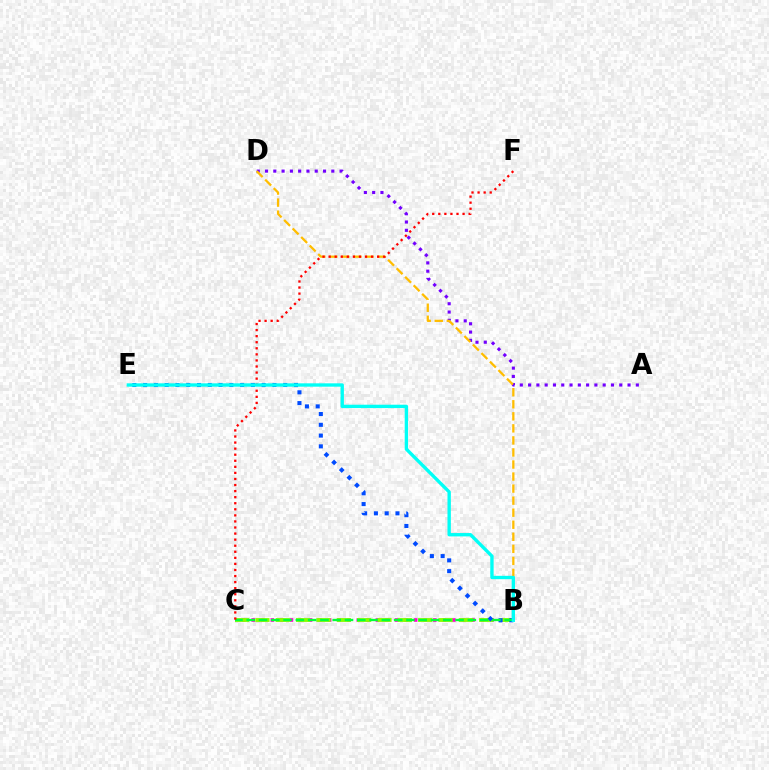{('B', 'C'): [{'color': '#ff00cf', 'line_style': 'dotted', 'thickness': 2.6}, {'color': '#84ff00', 'line_style': 'dashed', 'thickness': 2.76}, {'color': '#00ff39', 'line_style': 'dashed', 'thickness': 1.67}], ('A', 'D'): [{'color': '#7200ff', 'line_style': 'dotted', 'thickness': 2.25}], ('B', 'D'): [{'color': '#ffbd00', 'line_style': 'dashed', 'thickness': 1.64}], ('B', 'E'): [{'color': '#004bff', 'line_style': 'dotted', 'thickness': 2.93}, {'color': '#00fff6', 'line_style': 'solid', 'thickness': 2.42}], ('C', 'F'): [{'color': '#ff0000', 'line_style': 'dotted', 'thickness': 1.65}]}